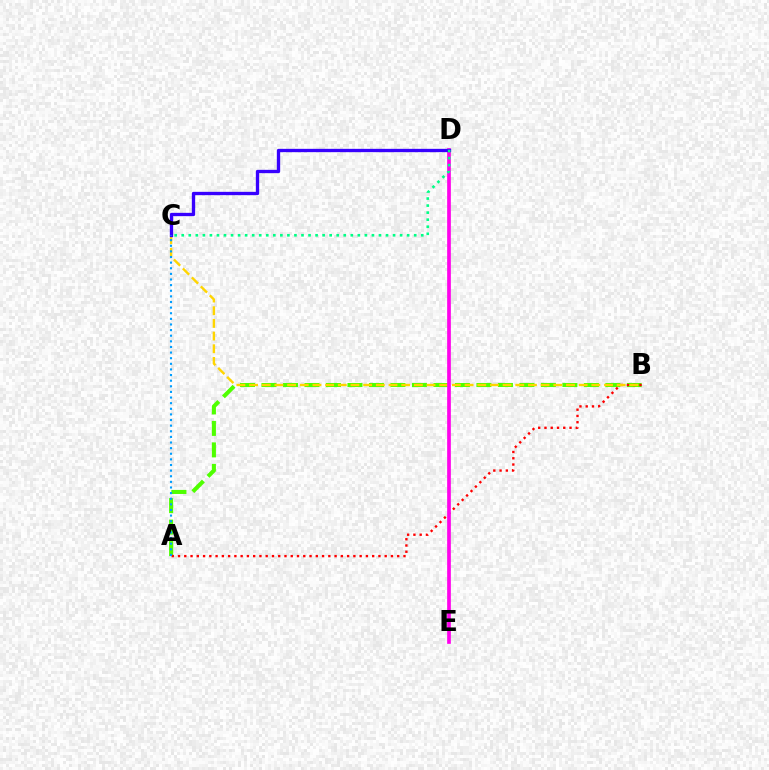{('A', 'B'): [{'color': '#4fff00', 'line_style': 'dashed', 'thickness': 2.92}, {'color': '#ff0000', 'line_style': 'dotted', 'thickness': 1.7}], ('B', 'C'): [{'color': '#ffd500', 'line_style': 'dashed', 'thickness': 1.72}], ('D', 'E'): [{'color': '#ff00ed', 'line_style': 'solid', 'thickness': 2.65}], ('C', 'D'): [{'color': '#3700ff', 'line_style': 'solid', 'thickness': 2.4}, {'color': '#00ff86', 'line_style': 'dotted', 'thickness': 1.91}], ('A', 'C'): [{'color': '#009eff', 'line_style': 'dotted', 'thickness': 1.53}]}